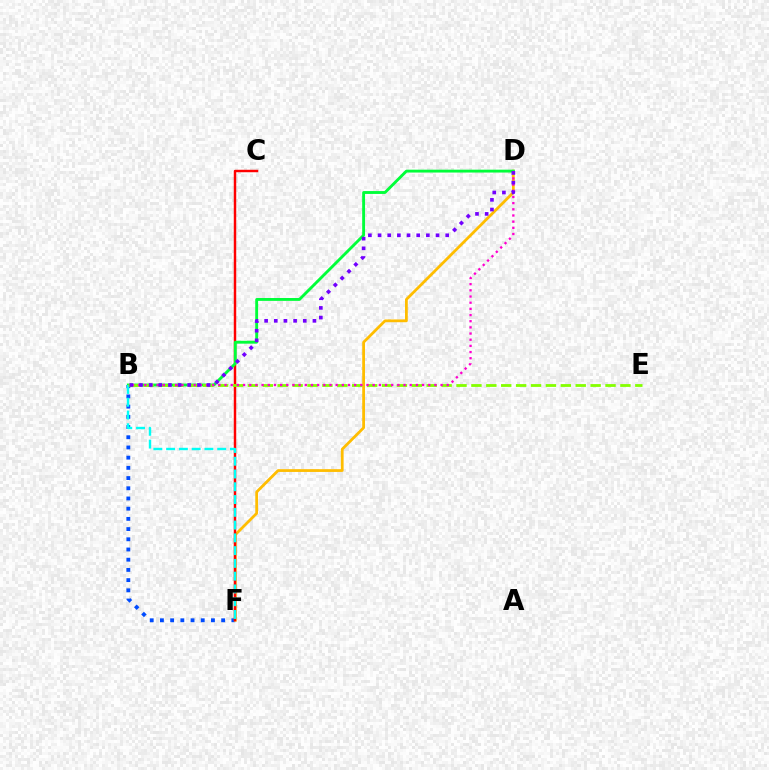{('B', 'F'): [{'color': '#004bff', 'line_style': 'dotted', 'thickness': 2.77}, {'color': '#00fff6', 'line_style': 'dashed', 'thickness': 1.73}], ('D', 'F'): [{'color': '#ffbd00', 'line_style': 'solid', 'thickness': 2.0}], ('C', 'F'): [{'color': '#ff0000', 'line_style': 'solid', 'thickness': 1.77}], ('B', 'D'): [{'color': '#00ff39', 'line_style': 'solid', 'thickness': 2.06}, {'color': '#ff00cf', 'line_style': 'dotted', 'thickness': 1.68}, {'color': '#7200ff', 'line_style': 'dotted', 'thickness': 2.63}], ('B', 'E'): [{'color': '#84ff00', 'line_style': 'dashed', 'thickness': 2.02}]}